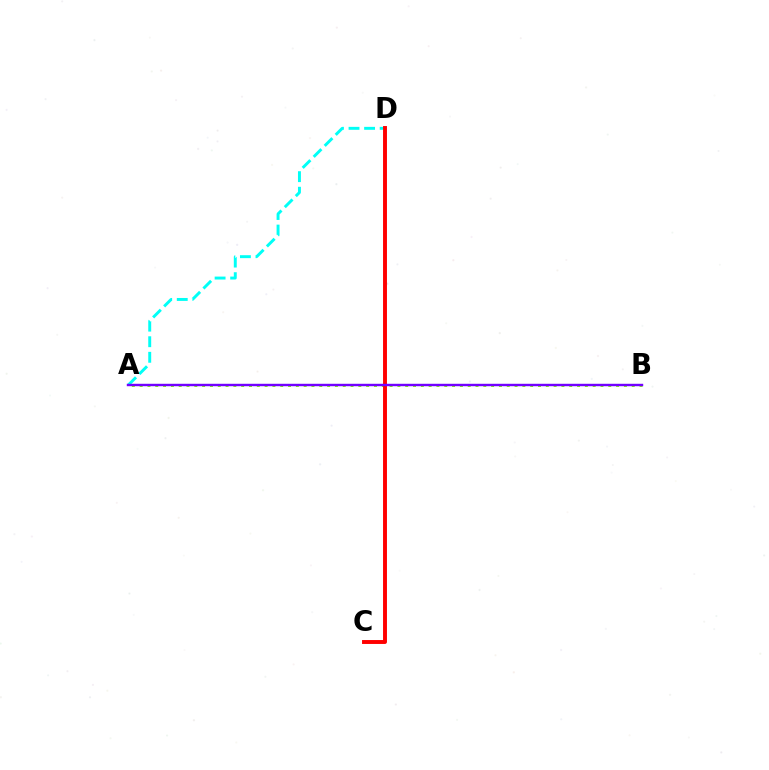{('A', 'D'): [{'color': '#00fff6', 'line_style': 'dashed', 'thickness': 2.11}], ('A', 'B'): [{'color': '#84ff00', 'line_style': 'dotted', 'thickness': 2.12}, {'color': '#7200ff', 'line_style': 'solid', 'thickness': 1.75}], ('C', 'D'): [{'color': '#ff0000', 'line_style': 'solid', 'thickness': 2.82}]}